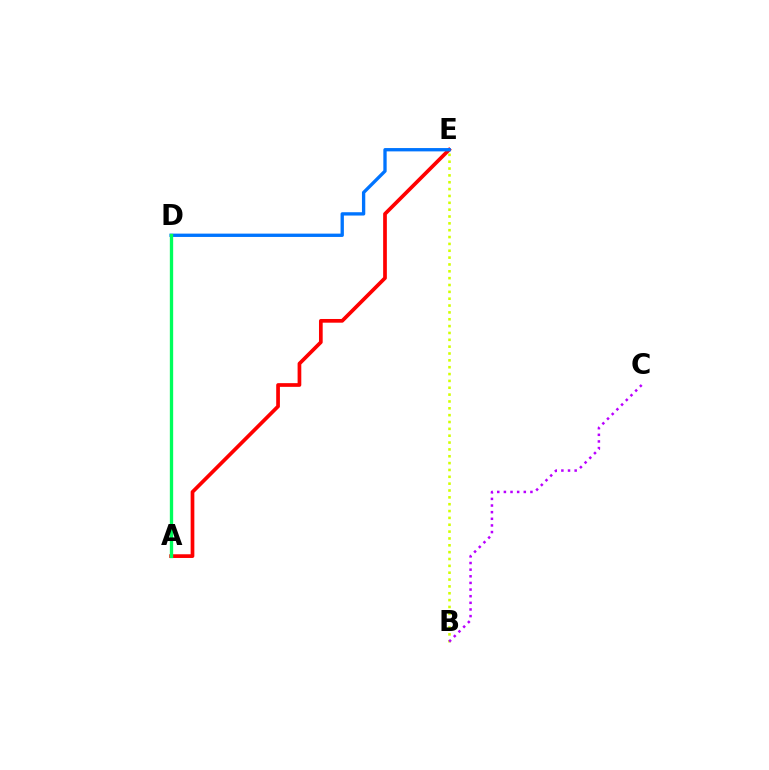{('A', 'E'): [{'color': '#ff0000', 'line_style': 'solid', 'thickness': 2.66}], ('B', 'E'): [{'color': '#d1ff00', 'line_style': 'dotted', 'thickness': 1.86}], ('D', 'E'): [{'color': '#0074ff', 'line_style': 'solid', 'thickness': 2.39}], ('A', 'D'): [{'color': '#00ff5c', 'line_style': 'solid', 'thickness': 2.4}], ('B', 'C'): [{'color': '#b900ff', 'line_style': 'dotted', 'thickness': 1.8}]}